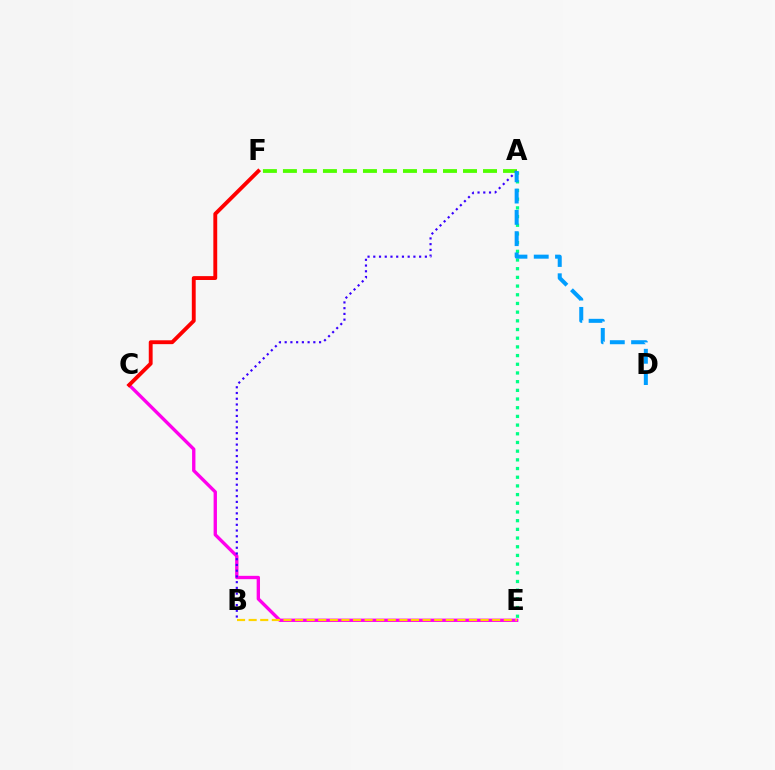{('A', 'E'): [{'color': '#00ff86', 'line_style': 'dotted', 'thickness': 2.36}], ('A', 'F'): [{'color': '#4fff00', 'line_style': 'dashed', 'thickness': 2.72}], ('C', 'E'): [{'color': '#ff00ed', 'line_style': 'solid', 'thickness': 2.41}], ('A', 'B'): [{'color': '#3700ff', 'line_style': 'dotted', 'thickness': 1.56}], ('B', 'E'): [{'color': '#ffd500', 'line_style': 'dashed', 'thickness': 1.58}], ('A', 'D'): [{'color': '#009eff', 'line_style': 'dashed', 'thickness': 2.89}], ('C', 'F'): [{'color': '#ff0000', 'line_style': 'solid', 'thickness': 2.78}]}